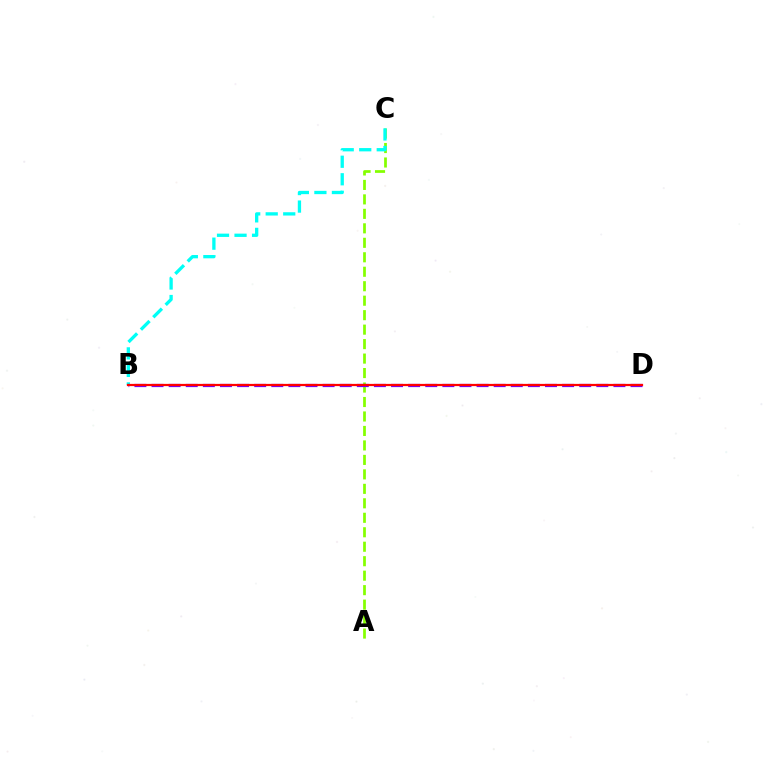{('A', 'C'): [{'color': '#84ff00', 'line_style': 'dashed', 'thickness': 1.97}], ('B', 'C'): [{'color': '#00fff6', 'line_style': 'dashed', 'thickness': 2.38}], ('B', 'D'): [{'color': '#7200ff', 'line_style': 'dashed', 'thickness': 2.32}, {'color': '#ff0000', 'line_style': 'solid', 'thickness': 1.6}]}